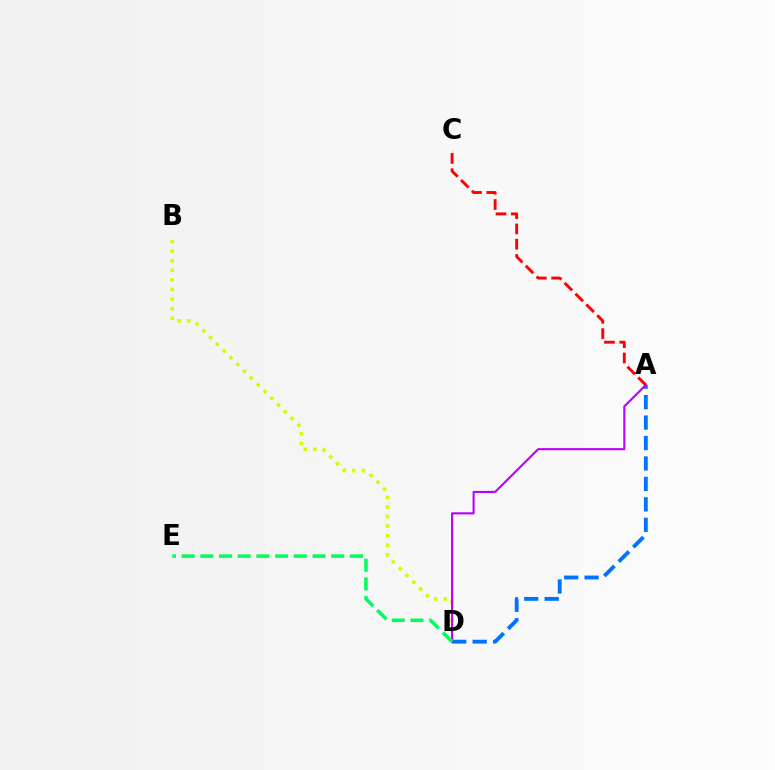{('B', 'D'): [{'color': '#d1ff00', 'line_style': 'dotted', 'thickness': 2.6}], ('A', 'D'): [{'color': '#0074ff', 'line_style': 'dashed', 'thickness': 2.78}, {'color': '#b900ff', 'line_style': 'solid', 'thickness': 1.51}], ('D', 'E'): [{'color': '#00ff5c', 'line_style': 'dashed', 'thickness': 2.54}], ('A', 'C'): [{'color': '#ff0000', 'line_style': 'dashed', 'thickness': 2.08}]}